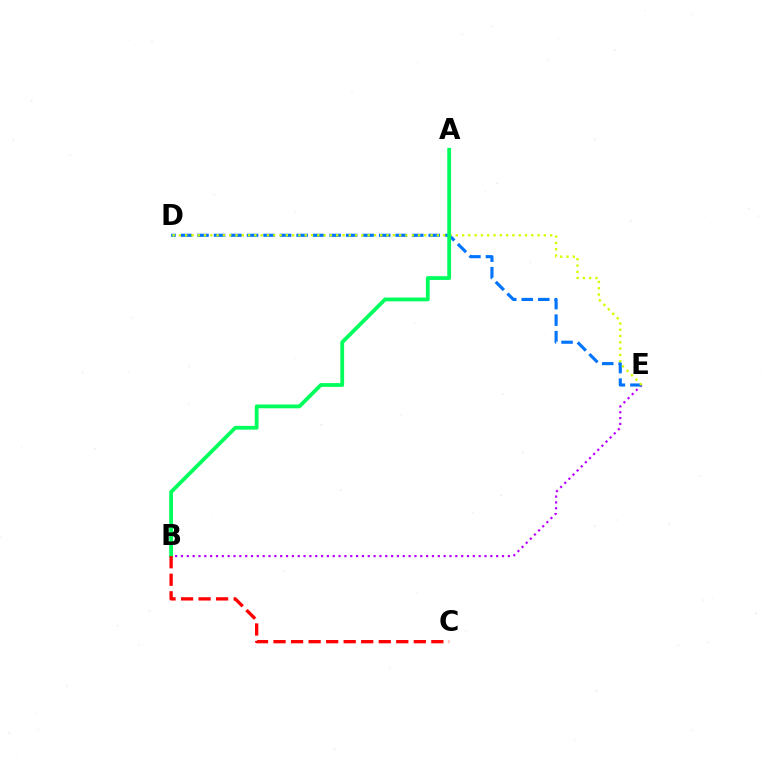{('B', 'E'): [{'color': '#b900ff', 'line_style': 'dotted', 'thickness': 1.59}], ('D', 'E'): [{'color': '#0074ff', 'line_style': 'dashed', 'thickness': 2.24}, {'color': '#d1ff00', 'line_style': 'dotted', 'thickness': 1.71}], ('A', 'B'): [{'color': '#00ff5c', 'line_style': 'solid', 'thickness': 2.73}], ('B', 'C'): [{'color': '#ff0000', 'line_style': 'dashed', 'thickness': 2.38}]}